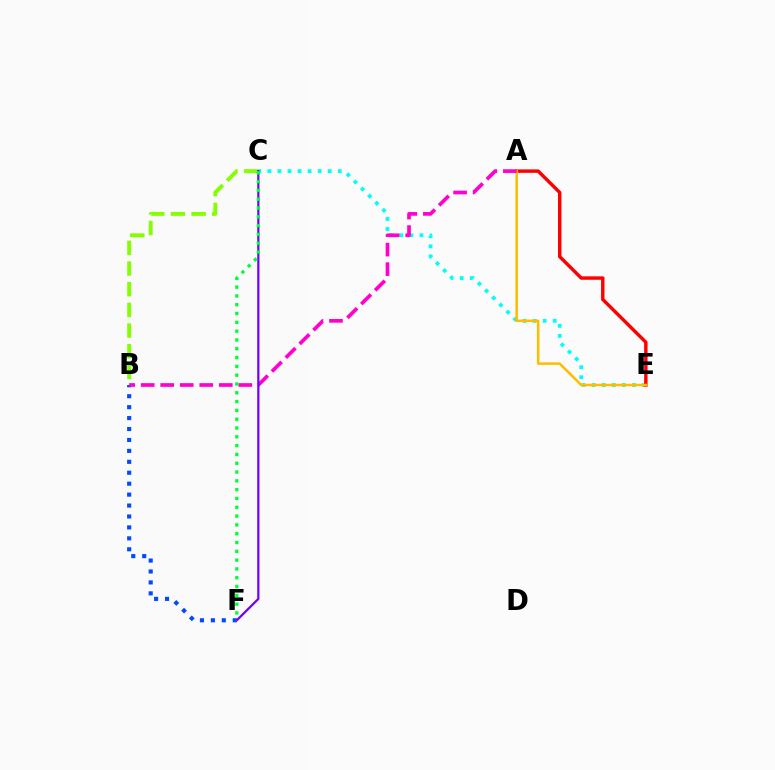{('C', 'E'): [{'color': '#00fff6', 'line_style': 'dotted', 'thickness': 2.73}], ('B', 'C'): [{'color': '#84ff00', 'line_style': 'dashed', 'thickness': 2.81}], ('B', 'F'): [{'color': '#004bff', 'line_style': 'dotted', 'thickness': 2.97}], ('A', 'E'): [{'color': '#ff0000', 'line_style': 'solid', 'thickness': 2.47}, {'color': '#ffbd00', 'line_style': 'solid', 'thickness': 1.83}], ('A', 'B'): [{'color': '#ff00cf', 'line_style': 'dashed', 'thickness': 2.65}], ('C', 'F'): [{'color': '#7200ff', 'line_style': 'solid', 'thickness': 1.6}, {'color': '#00ff39', 'line_style': 'dotted', 'thickness': 2.39}]}